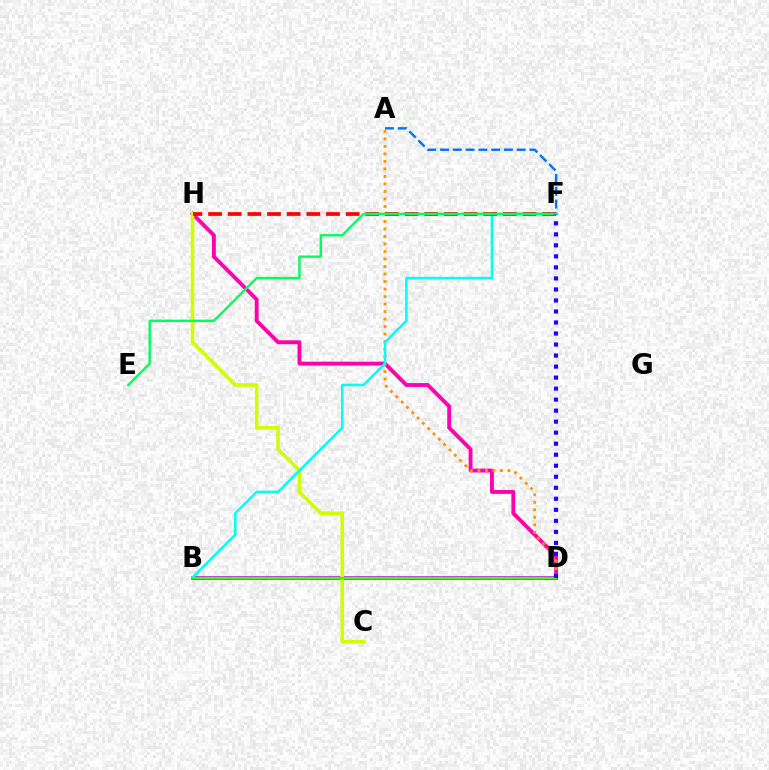{('D', 'H'): [{'color': '#ff00ac', 'line_style': 'solid', 'thickness': 2.78}], ('A', 'D'): [{'color': '#ff9400', 'line_style': 'dotted', 'thickness': 2.04}], ('A', 'F'): [{'color': '#0074ff', 'line_style': 'dashed', 'thickness': 1.74}], ('B', 'D'): [{'color': '#b900ff', 'line_style': 'solid', 'thickness': 2.53}, {'color': '#3dff00', 'line_style': 'solid', 'thickness': 1.57}], ('C', 'H'): [{'color': '#d1ff00', 'line_style': 'solid', 'thickness': 2.59}], ('B', 'F'): [{'color': '#00fff6', 'line_style': 'solid', 'thickness': 1.79}], ('F', 'H'): [{'color': '#ff0000', 'line_style': 'dashed', 'thickness': 2.67}], ('E', 'F'): [{'color': '#00ff5c', 'line_style': 'solid', 'thickness': 1.71}], ('D', 'F'): [{'color': '#2500ff', 'line_style': 'dotted', 'thickness': 2.99}]}